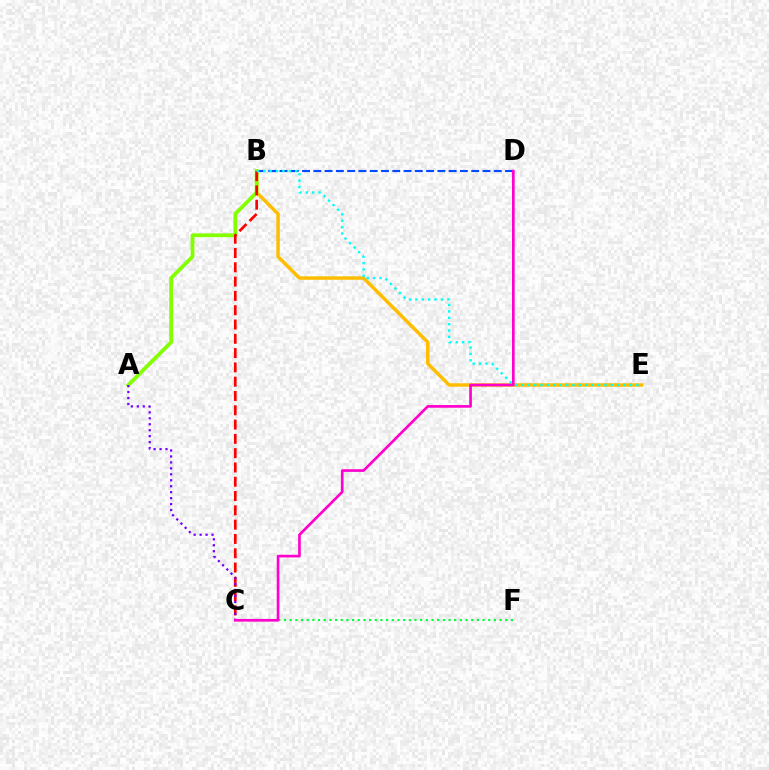{('C', 'F'): [{'color': '#00ff39', 'line_style': 'dotted', 'thickness': 1.54}], ('B', 'E'): [{'color': '#ffbd00', 'line_style': 'solid', 'thickness': 2.5}, {'color': '#00fff6', 'line_style': 'dotted', 'thickness': 1.74}], ('A', 'B'): [{'color': '#84ff00', 'line_style': 'solid', 'thickness': 2.71}], ('B', 'D'): [{'color': '#004bff', 'line_style': 'dashed', 'thickness': 1.53}], ('B', 'C'): [{'color': '#ff0000', 'line_style': 'dashed', 'thickness': 1.94}], ('A', 'C'): [{'color': '#7200ff', 'line_style': 'dotted', 'thickness': 1.62}], ('C', 'D'): [{'color': '#ff00cf', 'line_style': 'solid', 'thickness': 1.92}]}